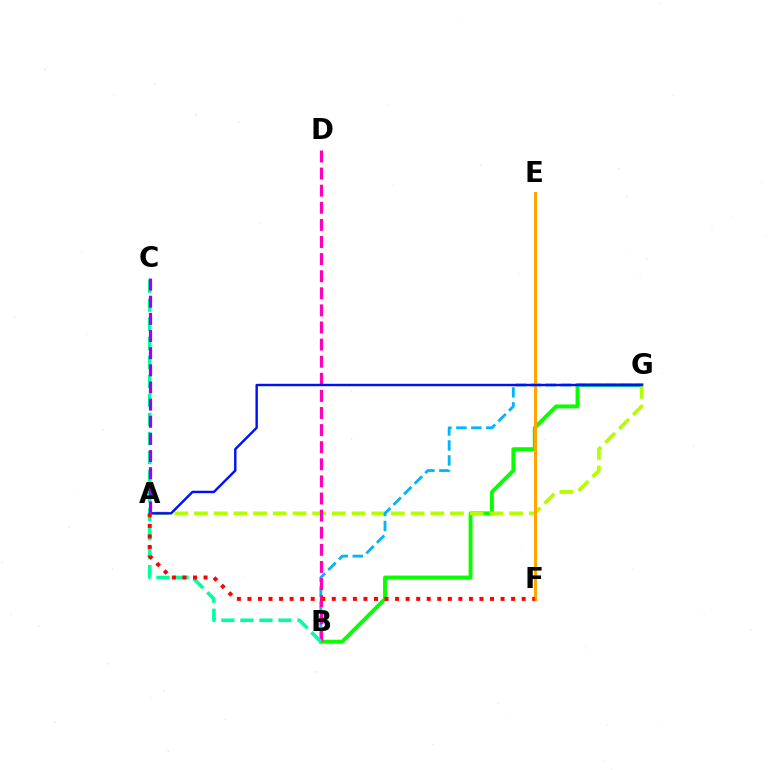{('B', 'G'): [{'color': '#08ff00', 'line_style': 'solid', 'thickness': 2.8}, {'color': '#00b5ff', 'line_style': 'dashed', 'thickness': 2.03}], ('A', 'G'): [{'color': '#b3ff00', 'line_style': 'dashed', 'thickness': 2.68}, {'color': '#0010ff', 'line_style': 'solid', 'thickness': 1.74}], ('E', 'F'): [{'color': '#ffa500', 'line_style': 'solid', 'thickness': 2.22}], ('B', 'D'): [{'color': '#ff00bd', 'line_style': 'dashed', 'thickness': 2.32}], ('B', 'C'): [{'color': '#00ff9d', 'line_style': 'dashed', 'thickness': 2.59}], ('A', 'F'): [{'color': '#ff0000', 'line_style': 'dotted', 'thickness': 2.87}], ('A', 'C'): [{'color': '#9b00ff', 'line_style': 'dashed', 'thickness': 2.33}]}